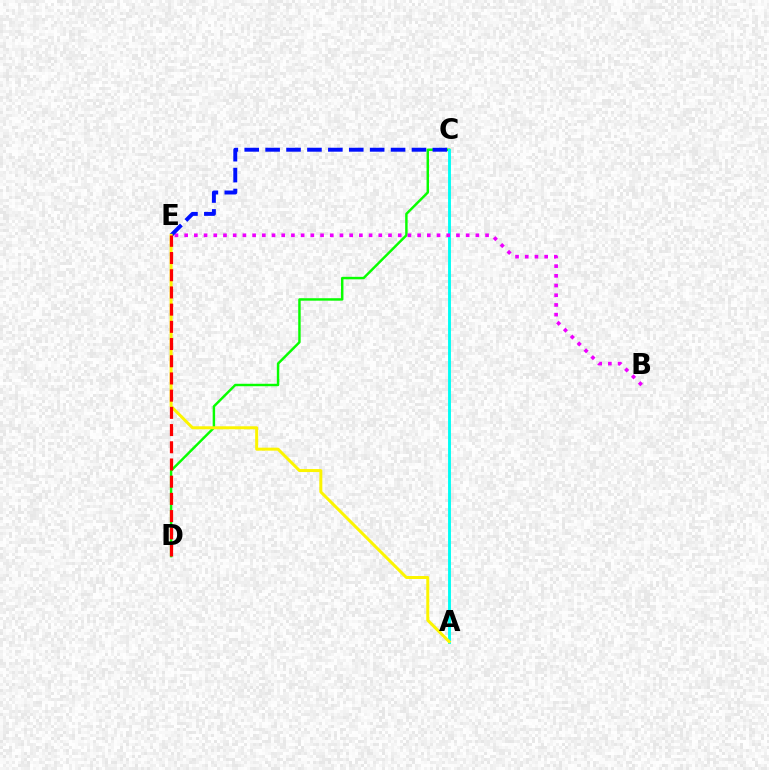{('C', 'D'): [{'color': '#08ff00', 'line_style': 'solid', 'thickness': 1.76}], ('A', 'C'): [{'color': '#00fff6', 'line_style': 'solid', 'thickness': 2.08}], ('B', 'E'): [{'color': '#ee00ff', 'line_style': 'dotted', 'thickness': 2.64}], ('C', 'E'): [{'color': '#0010ff', 'line_style': 'dashed', 'thickness': 2.84}], ('A', 'E'): [{'color': '#fcf500', 'line_style': 'solid', 'thickness': 2.15}], ('D', 'E'): [{'color': '#ff0000', 'line_style': 'dashed', 'thickness': 2.34}]}